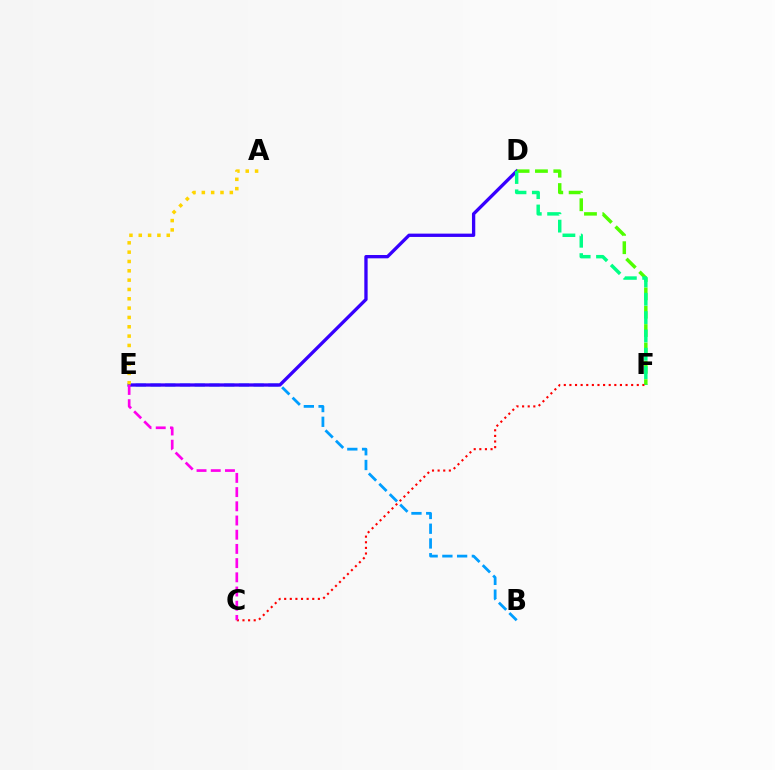{('B', 'E'): [{'color': '#009eff', 'line_style': 'dashed', 'thickness': 2.0}], ('D', 'E'): [{'color': '#3700ff', 'line_style': 'solid', 'thickness': 2.39}], ('A', 'E'): [{'color': '#ffd500', 'line_style': 'dotted', 'thickness': 2.53}], ('D', 'F'): [{'color': '#4fff00', 'line_style': 'dashed', 'thickness': 2.49}, {'color': '#00ff86', 'line_style': 'dashed', 'thickness': 2.49}], ('C', 'F'): [{'color': '#ff0000', 'line_style': 'dotted', 'thickness': 1.53}], ('C', 'E'): [{'color': '#ff00ed', 'line_style': 'dashed', 'thickness': 1.93}]}